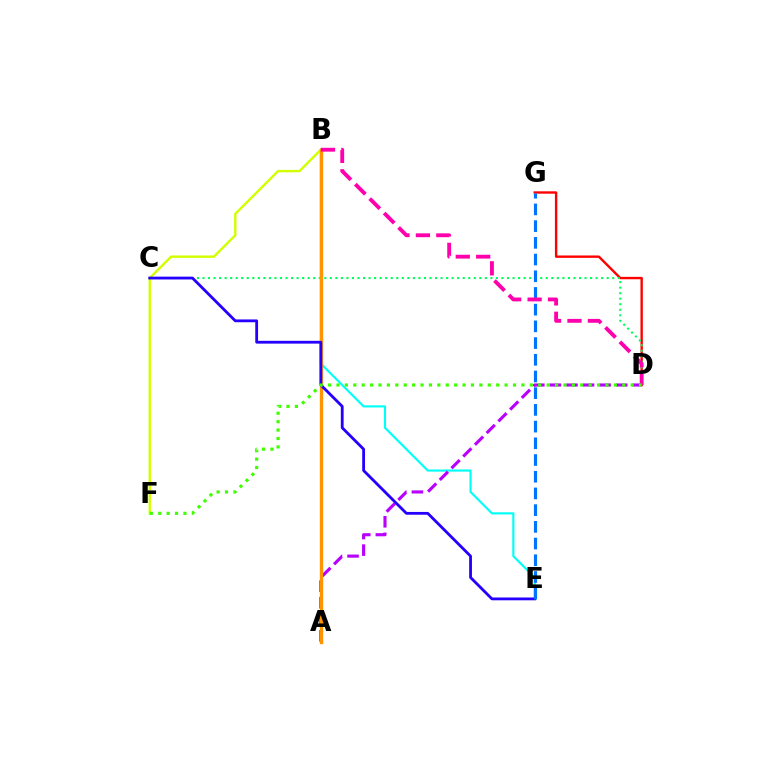{('D', 'G'): [{'color': '#ff0000', 'line_style': 'solid', 'thickness': 1.72}], ('C', 'D'): [{'color': '#00ff5c', 'line_style': 'dotted', 'thickness': 1.5}], ('B', 'E'): [{'color': '#00fff6', 'line_style': 'solid', 'thickness': 1.54}], ('A', 'D'): [{'color': '#b900ff', 'line_style': 'dashed', 'thickness': 2.25}], ('B', 'F'): [{'color': '#d1ff00', 'line_style': 'solid', 'thickness': 1.73}], ('A', 'B'): [{'color': '#ff9400', 'line_style': 'solid', 'thickness': 2.39}], ('C', 'E'): [{'color': '#2500ff', 'line_style': 'solid', 'thickness': 2.02}], ('E', 'G'): [{'color': '#0074ff', 'line_style': 'dashed', 'thickness': 2.27}], ('B', 'D'): [{'color': '#ff00ac', 'line_style': 'dashed', 'thickness': 2.77}], ('D', 'F'): [{'color': '#3dff00', 'line_style': 'dotted', 'thickness': 2.28}]}